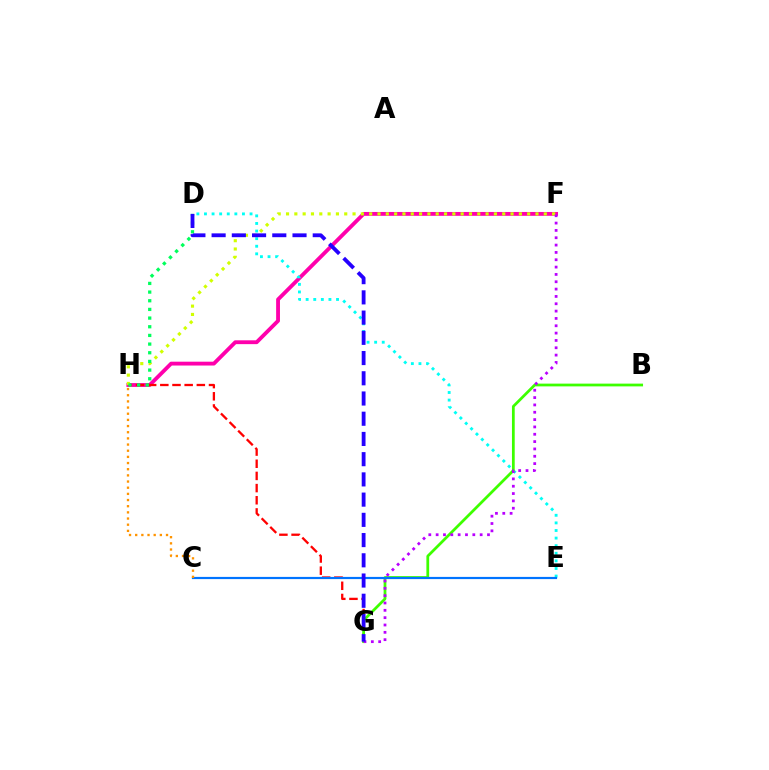{('F', 'H'): [{'color': '#ff00ac', 'line_style': 'solid', 'thickness': 2.76}, {'color': '#d1ff00', 'line_style': 'dotted', 'thickness': 2.26}], ('D', 'E'): [{'color': '#00fff6', 'line_style': 'dotted', 'thickness': 2.06}], ('G', 'H'): [{'color': '#ff0000', 'line_style': 'dashed', 'thickness': 1.65}], ('B', 'G'): [{'color': '#3dff00', 'line_style': 'solid', 'thickness': 1.98}], ('C', 'E'): [{'color': '#0074ff', 'line_style': 'solid', 'thickness': 1.57}], ('F', 'G'): [{'color': '#b900ff', 'line_style': 'dotted', 'thickness': 1.99}], ('D', 'H'): [{'color': '#00ff5c', 'line_style': 'dotted', 'thickness': 2.35}], ('C', 'H'): [{'color': '#ff9400', 'line_style': 'dotted', 'thickness': 1.67}], ('D', 'G'): [{'color': '#2500ff', 'line_style': 'dashed', 'thickness': 2.75}]}